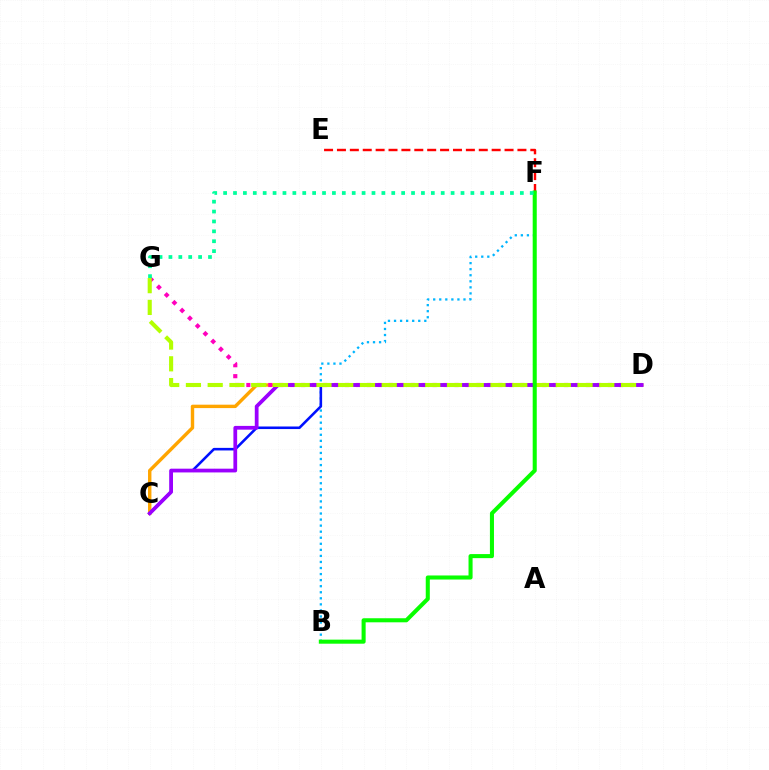{('C', 'D'): [{'color': '#ffa500', 'line_style': 'solid', 'thickness': 2.45}, {'color': '#0010ff', 'line_style': 'solid', 'thickness': 1.85}, {'color': '#9b00ff', 'line_style': 'solid', 'thickness': 2.7}], ('B', 'F'): [{'color': '#00b5ff', 'line_style': 'dotted', 'thickness': 1.65}, {'color': '#08ff00', 'line_style': 'solid', 'thickness': 2.92}], ('D', 'G'): [{'color': '#ff00bd', 'line_style': 'dotted', 'thickness': 2.98}, {'color': '#b3ff00', 'line_style': 'dashed', 'thickness': 2.96}], ('E', 'F'): [{'color': '#ff0000', 'line_style': 'dashed', 'thickness': 1.75}], ('F', 'G'): [{'color': '#00ff9d', 'line_style': 'dotted', 'thickness': 2.69}]}